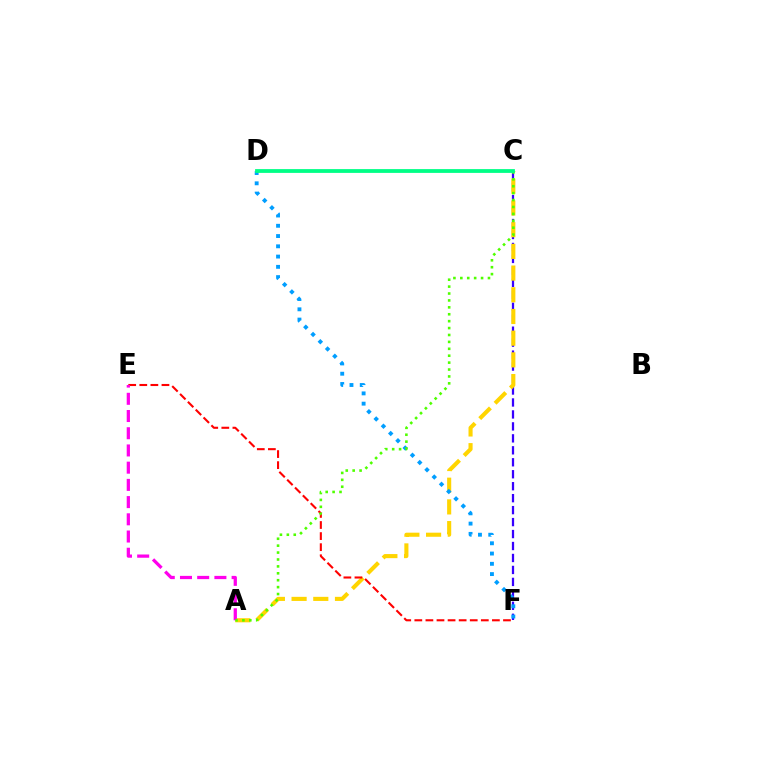{('C', 'F'): [{'color': '#3700ff', 'line_style': 'dashed', 'thickness': 1.63}], ('A', 'C'): [{'color': '#ffd500', 'line_style': 'dashed', 'thickness': 2.95}, {'color': '#4fff00', 'line_style': 'dotted', 'thickness': 1.88}], ('D', 'F'): [{'color': '#009eff', 'line_style': 'dotted', 'thickness': 2.79}], ('E', 'F'): [{'color': '#ff0000', 'line_style': 'dashed', 'thickness': 1.51}], ('A', 'E'): [{'color': '#ff00ed', 'line_style': 'dashed', 'thickness': 2.34}], ('C', 'D'): [{'color': '#00ff86', 'line_style': 'solid', 'thickness': 2.73}]}